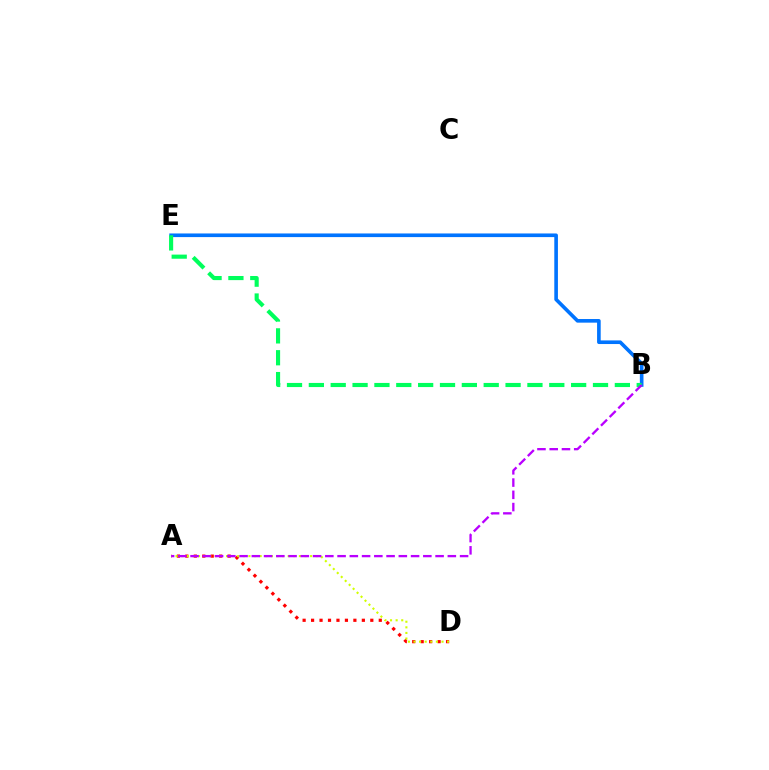{('B', 'E'): [{'color': '#0074ff', 'line_style': 'solid', 'thickness': 2.61}, {'color': '#00ff5c', 'line_style': 'dashed', 'thickness': 2.97}], ('A', 'D'): [{'color': '#ff0000', 'line_style': 'dotted', 'thickness': 2.3}, {'color': '#d1ff00', 'line_style': 'dotted', 'thickness': 1.52}], ('A', 'B'): [{'color': '#b900ff', 'line_style': 'dashed', 'thickness': 1.66}]}